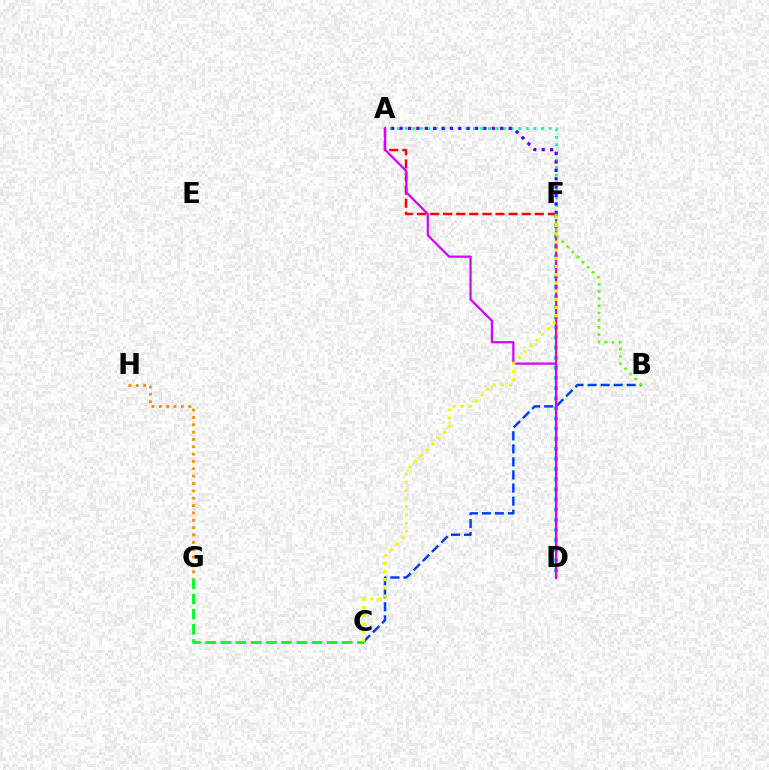{('C', 'G'): [{'color': '#00ff27', 'line_style': 'dashed', 'thickness': 2.06}], ('A', 'F'): [{'color': '#00ffaf', 'line_style': 'dotted', 'thickness': 2.06}, {'color': '#ff0000', 'line_style': 'dashed', 'thickness': 1.78}, {'color': '#4f00ff', 'line_style': 'dotted', 'thickness': 2.28}], ('B', 'C'): [{'color': '#003fff', 'line_style': 'dashed', 'thickness': 1.77}], ('D', 'F'): [{'color': '#00c7ff', 'line_style': 'dotted', 'thickness': 2.75}, {'color': '#ff00a0', 'line_style': 'solid', 'thickness': 1.52}], ('B', 'F'): [{'color': '#66ff00', 'line_style': 'dotted', 'thickness': 1.96}], ('G', 'H'): [{'color': '#ff8800', 'line_style': 'dotted', 'thickness': 2.0}], ('A', 'D'): [{'color': '#d600ff', 'line_style': 'solid', 'thickness': 1.59}], ('C', 'F'): [{'color': '#eeff00', 'line_style': 'dotted', 'thickness': 2.22}]}